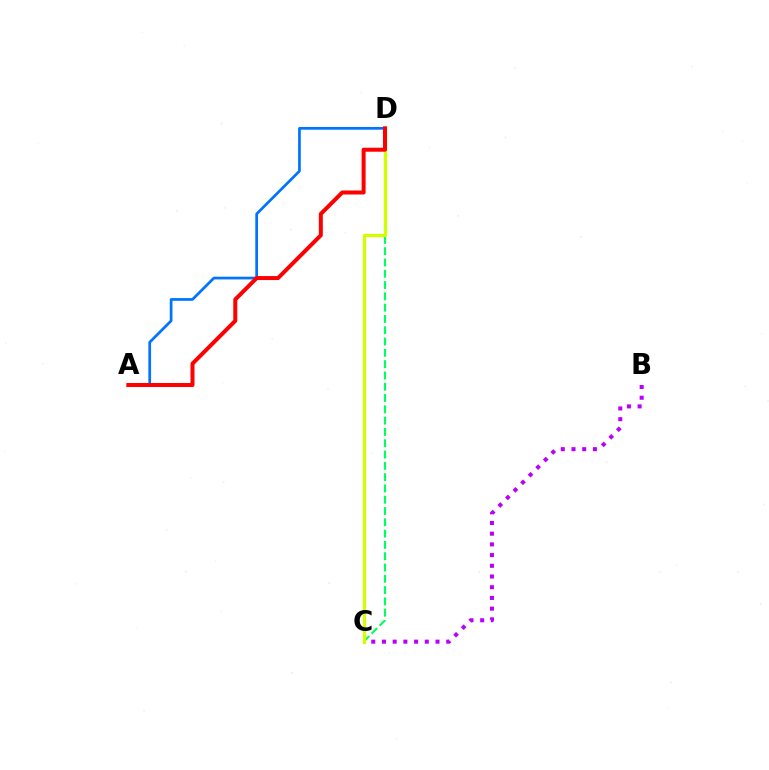{('A', 'D'): [{'color': '#0074ff', 'line_style': 'solid', 'thickness': 1.96}, {'color': '#ff0000', 'line_style': 'solid', 'thickness': 2.88}], ('C', 'D'): [{'color': '#00ff5c', 'line_style': 'dashed', 'thickness': 1.53}, {'color': '#d1ff00', 'line_style': 'solid', 'thickness': 2.34}], ('B', 'C'): [{'color': '#b900ff', 'line_style': 'dotted', 'thickness': 2.91}]}